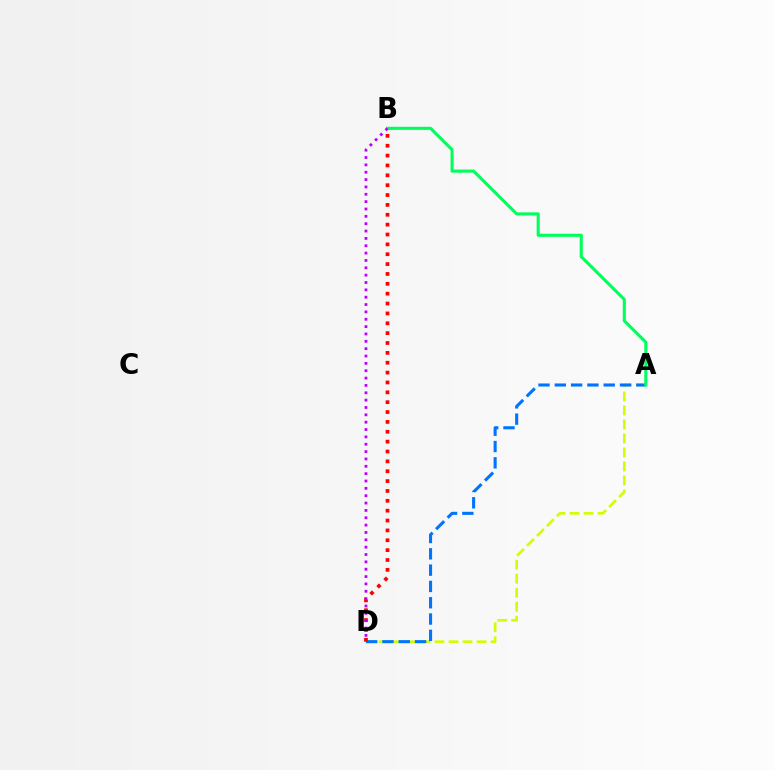{('A', 'D'): [{'color': '#d1ff00', 'line_style': 'dashed', 'thickness': 1.9}, {'color': '#0074ff', 'line_style': 'dashed', 'thickness': 2.21}], ('A', 'B'): [{'color': '#00ff5c', 'line_style': 'solid', 'thickness': 2.23}], ('B', 'D'): [{'color': '#ff0000', 'line_style': 'dotted', 'thickness': 2.68}, {'color': '#b900ff', 'line_style': 'dotted', 'thickness': 2.0}]}